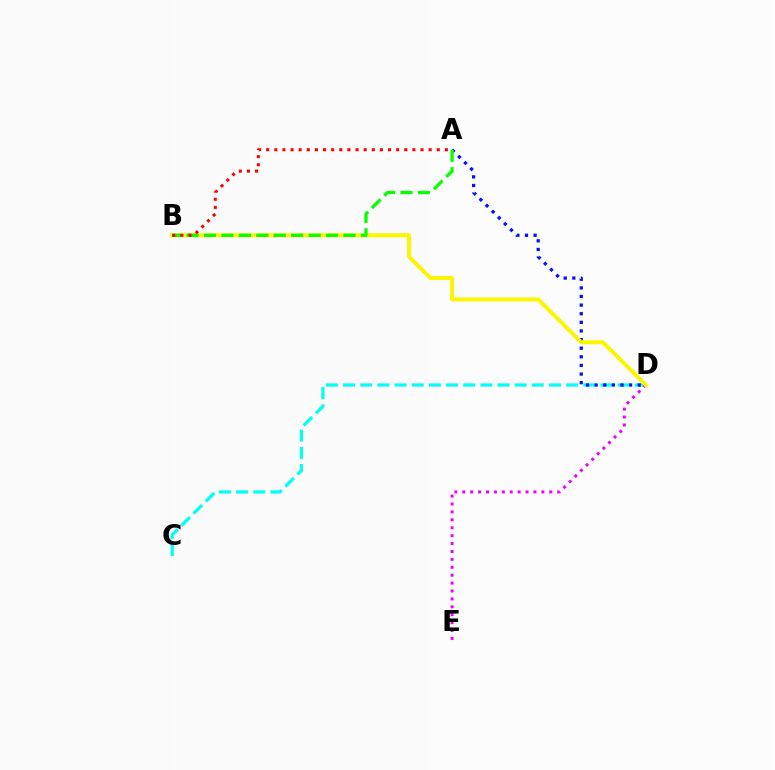{('C', 'D'): [{'color': '#00fff6', 'line_style': 'dashed', 'thickness': 2.33}], ('D', 'E'): [{'color': '#ee00ff', 'line_style': 'dotted', 'thickness': 2.15}], ('A', 'D'): [{'color': '#0010ff', 'line_style': 'dotted', 'thickness': 2.34}], ('B', 'D'): [{'color': '#fcf500', 'line_style': 'solid', 'thickness': 2.85}], ('A', 'B'): [{'color': '#08ff00', 'line_style': 'dashed', 'thickness': 2.37}, {'color': '#ff0000', 'line_style': 'dotted', 'thickness': 2.21}]}